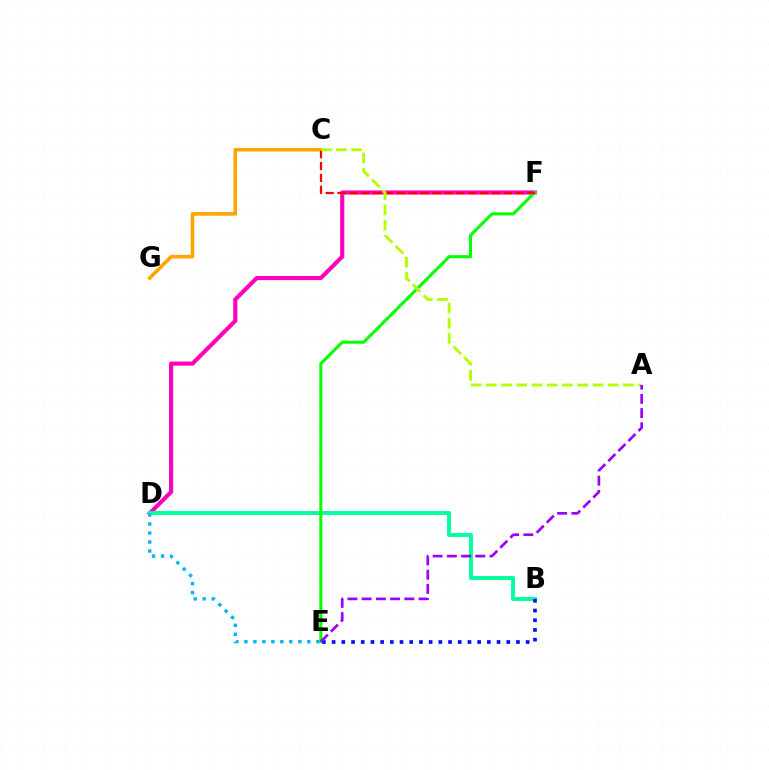{('D', 'F'): [{'color': '#ff00bd', 'line_style': 'solid', 'thickness': 2.97}], ('B', 'D'): [{'color': '#00ff9d', 'line_style': 'solid', 'thickness': 2.8}], ('C', 'G'): [{'color': '#ffa500', 'line_style': 'solid', 'thickness': 2.6}], ('E', 'F'): [{'color': '#08ff00', 'line_style': 'solid', 'thickness': 2.19}], ('C', 'F'): [{'color': '#ff0000', 'line_style': 'dashed', 'thickness': 1.61}], ('D', 'E'): [{'color': '#00b5ff', 'line_style': 'dotted', 'thickness': 2.44}], ('B', 'E'): [{'color': '#0010ff', 'line_style': 'dotted', 'thickness': 2.64}], ('A', 'C'): [{'color': '#b3ff00', 'line_style': 'dashed', 'thickness': 2.07}], ('A', 'E'): [{'color': '#9b00ff', 'line_style': 'dashed', 'thickness': 1.93}]}